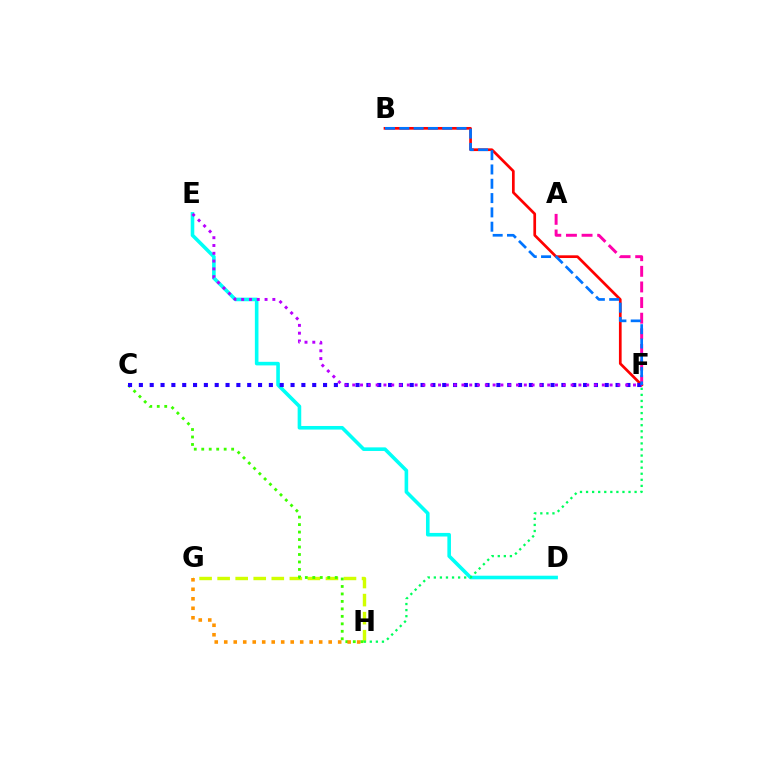{('D', 'E'): [{'color': '#00fff6', 'line_style': 'solid', 'thickness': 2.59}], ('A', 'F'): [{'color': '#ff00ac', 'line_style': 'dashed', 'thickness': 2.12}], ('G', 'H'): [{'color': '#d1ff00', 'line_style': 'dashed', 'thickness': 2.45}, {'color': '#ff9400', 'line_style': 'dotted', 'thickness': 2.58}], ('C', 'H'): [{'color': '#3dff00', 'line_style': 'dotted', 'thickness': 2.03}], ('B', 'F'): [{'color': '#ff0000', 'line_style': 'solid', 'thickness': 1.95}, {'color': '#0074ff', 'line_style': 'dashed', 'thickness': 1.94}], ('C', 'F'): [{'color': '#2500ff', 'line_style': 'dotted', 'thickness': 2.94}], ('E', 'F'): [{'color': '#b900ff', 'line_style': 'dotted', 'thickness': 2.12}], ('F', 'H'): [{'color': '#00ff5c', 'line_style': 'dotted', 'thickness': 1.65}]}